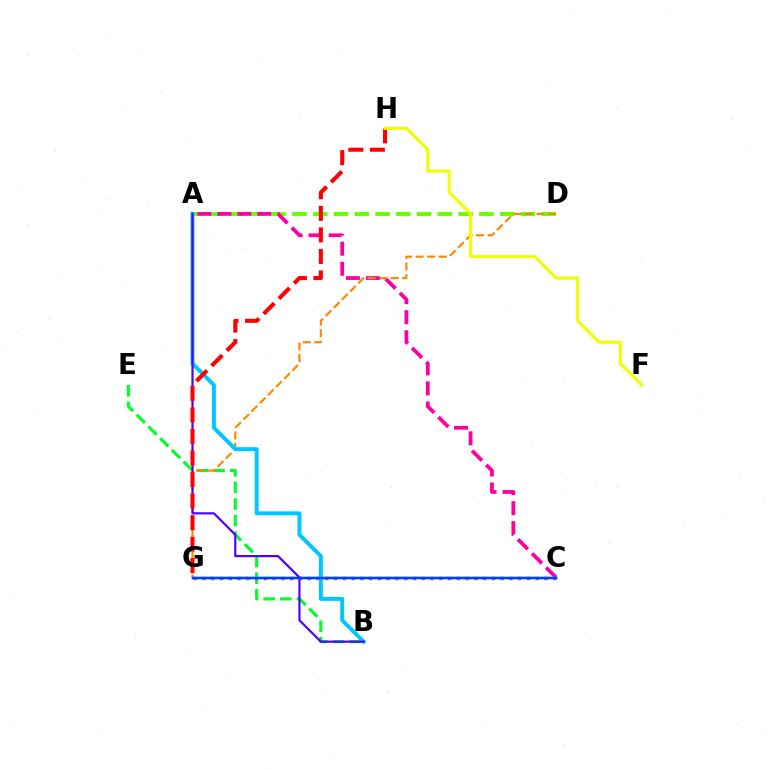{('B', 'E'): [{'color': '#00ff27', 'line_style': 'dashed', 'thickness': 2.26}], ('C', 'G'): [{'color': '#d600ff', 'line_style': 'dotted', 'thickness': 2.38}, {'color': '#00ffaf', 'line_style': 'solid', 'thickness': 1.73}, {'color': '#003fff', 'line_style': 'solid', 'thickness': 1.8}], ('A', 'D'): [{'color': '#66ff00', 'line_style': 'dashed', 'thickness': 2.82}], ('A', 'C'): [{'color': '#ff00a0', 'line_style': 'dashed', 'thickness': 2.72}], ('D', 'G'): [{'color': '#ff8800', 'line_style': 'dashed', 'thickness': 1.57}], ('A', 'B'): [{'color': '#00c7ff', 'line_style': 'solid', 'thickness': 2.86}, {'color': '#4f00ff', 'line_style': 'solid', 'thickness': 1.58}], ('G', 'H'): [{'color': '#ff0000', 'line_style': 'dashed', 'thickness': 2.92}], ('F', 'H'): [{'color': '#eeff00', 'line_style': 'solid', 'thickness': 2.22}]}